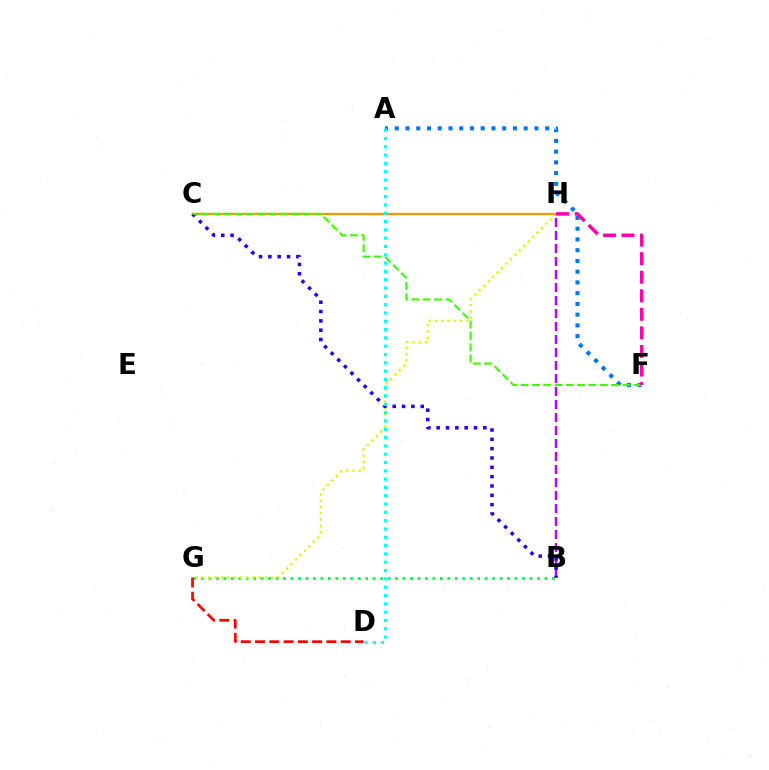{('B', 'G'): [{'color': '#00ff5c', 'line_style': 'dotted', 'thickness': 2.03}], ('D', 'G'): [{'color': '#ff0000', 'line_style': 'dashed', 'thickness': 1.94}], ('G', 'H'): [{'color': '#d1ff00', 'line_style': 'dotted', 'thickness': 1.71}], ('B', 'H'): [{'color': '#b900ff', 'line_style': 'dashed', 'thickness': 1.77}], ('C', 'H'): [{'color': '#ff9400', 'line_style': 'solid', 'thickness': 1.64}], ('B', 'C'): [{'color': '#2500ff', 'line_style': 'dotted', 'thickness': 2.54}], ('A', 'F'): [{'color': '#0074ff', 'line_style': 'dotted', 'thickness': 2.92}], ('C', 'F'): [{'color': '#3dff00', 'line_style': 'dashed', 'thickness': 1.54}], ('F', 'H'): [{'color': '#ff00ac', 'line_style': 'dashed', 'thickness': 2.52}], ('A', 'D'): [{'color': '#00fff6', 'line_style': 'dotted', 'thickness': 2.26}]}